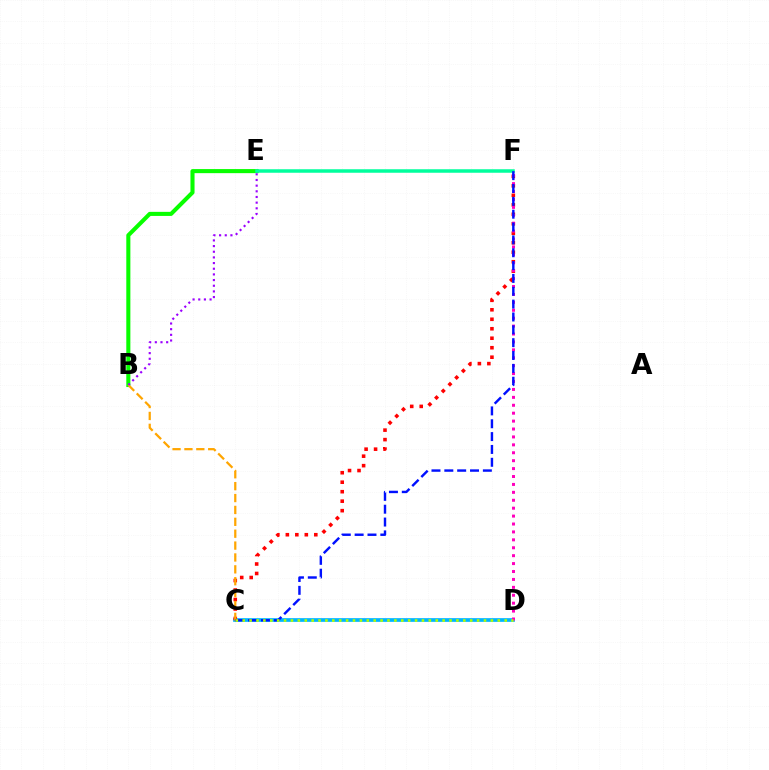{('C', 'D'): [{'color': '#00b5ff', 'line_style': 'solid', 'thickness': 2.66}, {'color': '#b3ff00', 'line_style': 'dotted', 'thickness': 1.87}], ('C', 'F'): [{'color': '#ff0000', 'line_style': 'dotted', 'thickness': 2.58}, {'color': '#0010ff', 'line_style': 'dashed', 'thickness': 1.75}], ('D', 'F'): [{'color': '#ff00bd', 'line_style': 'dotted', 'thickness': 2.15}], ('B', 'E'): [{'color': '#08ff00', 'line_style': 'solid', 'thickness': 2.94}, {'color': '#9b00ff', 'line_style': 'dotted', 'thickness': 1.54}], ('E', 'F'): [{'color': '#00ff9d', 'line_style': 'solid', 'thickness': 2.52}], ('B', 'C'): [{'color': '#ffa500', 'line_style': 'dashed', 'thickness': 1.61}]}